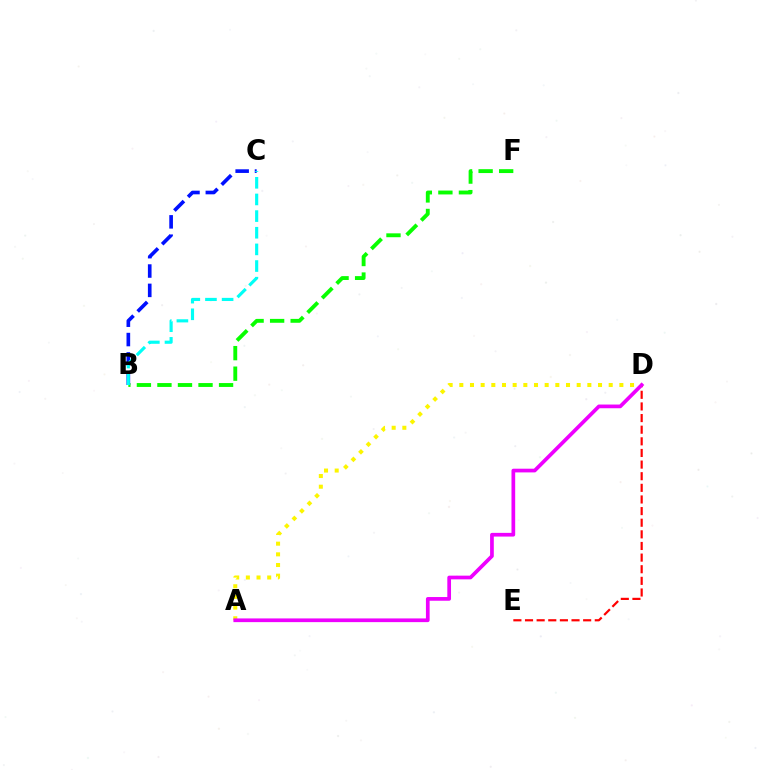{('B', 'F'): [{'color': '#08ff00', 'line_style': 'dashed', 'thickness': 2.79}], ('D', 'E'): [{'color': '#ff0000', 'line_style': 'dashed', 'thickness': 1.58}], ('B', 'C'): [{'color': '#0010ff', 'line_style': 'dashed', 'thickness': 2.63}, {'color': '#00fff6', 'line_style': 'dashed', 'thickness': 2.26}], ('A', 'D'): [{'color': '#fcf500', 'line_style': 'dotted', 'thickness': 2.9}, {'color': '#ee00ff', 'line_style': 'solid', 'thickness': 2.67}]}